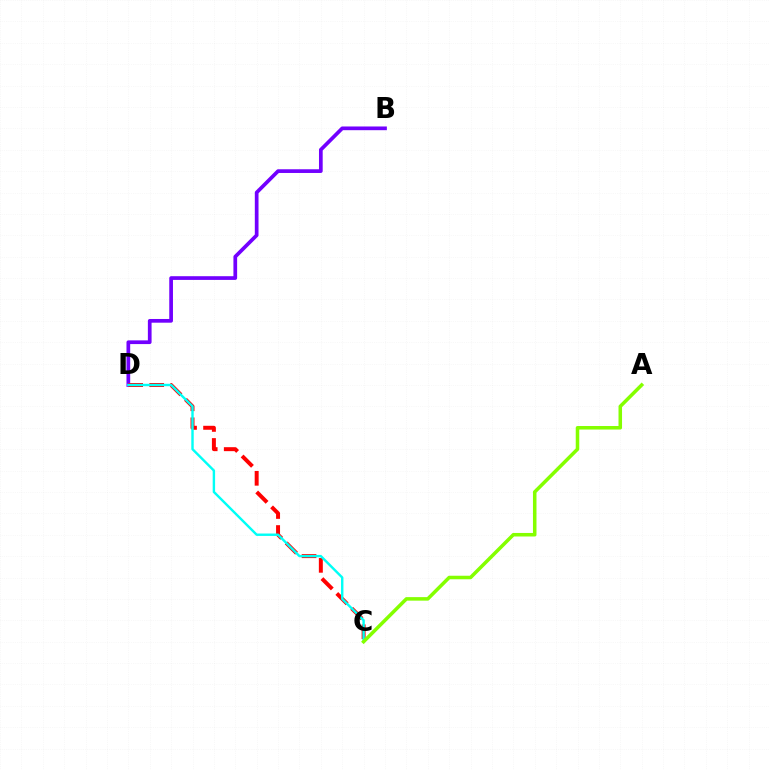{('B', 'D'): [{'color': '#7200ff', 'line_style': 'solid', 'thickness': 2.67}], ('C', 'D'): [{'color': '#ff0000', 'line_style': 'dashed', 'thickness': 2.86}, {'color': '#00fff6', 'line_style': 'solid', 'thickness': 1.74}], ('A', 'C'): [{'color': '#84ff00', 'line_style': 'solid', 'thickness': 2.54}]}